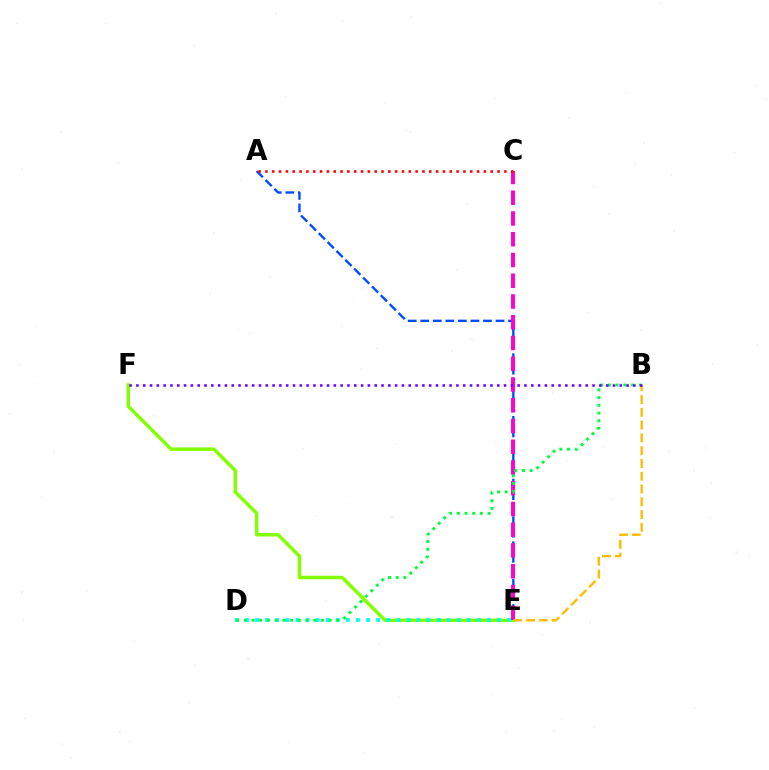{('A', 'E'): [{'color': '#004bff', 'line_style': 'dashed', 'thickness': 1.7}], ('E', 'F'): [{'color': '#84ff00', 'line_style': 'solid', 'thickness': 2.49}], ('D', 'E'): [{'color': '#00fff6', 'line_style': 'dotted', 'thickness': 2.74}], ('C', 'E'): [{'color': '#ff00cf', 'line_style': 'dashed', 'thickness': 2.82}], ('B', 'E'): [{'color': '#ffbd00', 'line_style': 'dashed', 'thickness': 1.74}], ('B', 'D'): [{'color': '#00ff39', 'line_style': 'dotted', 'thickness': 2.09}], ('B', 'F'): [{'color': '#7200ff', 'line_style': 'dotted', 'thickness': 1.85}], ('A', 'C'): [{'color': '#ff0000', 'line_style': 'dotted', 'thickness': 1.85}]}